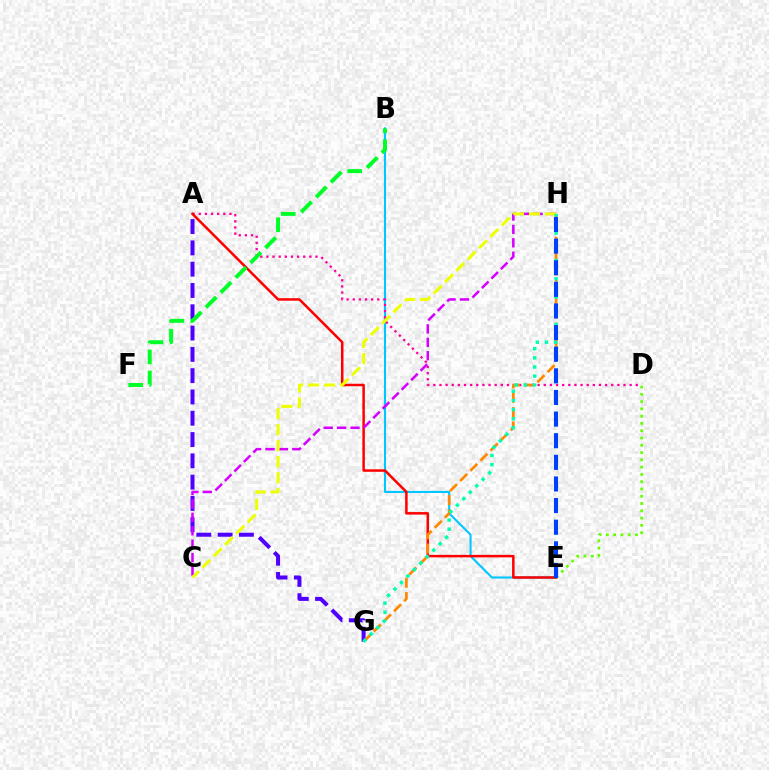{('B', 'E'): [{'color': '#00c7ff', 'line_style': 'solid', 'thickness': 1.51}], ('D', 'E'): [{'color': '#66ff00', 'line_style': 'dotted', 'thickness': 1.98}], ('A', 'D'): [{'color': '#ff00a0', 'line_style': 'dotted', 'thickness': 1.67}], ('A', 'G'): [{'color': '#4f00ff', 'line_style': 'dashed', 'thickness': 2.89}], ('A', 'E'): [{'color': '#ff0000', 'line_style': 'solid', 'thickness': 1.81}], ('B', 'F'): [{'color': '#00ff27', 'line_style': 'dashed', 'thickness': 2.86}], ('C', 'H'): [{'color': '#d600ff', 'line_style': 'dashed', 'thickness': 1.82}, {'color': '#eeff00', 'line_style': 'dashed', 'thickness': 2.18}], ('G', 'H'): [{'color': '#ff8800', 'line_style': 'dashed', 'thickness': 1.95}, {'color': '#00ffaf', 'line_style': 'dotted', 'thickness': 2.48}], ('E', 'H'): [{'color': '#003fff', 'line_style': 'dashed', 'thickness': 2.94}]}